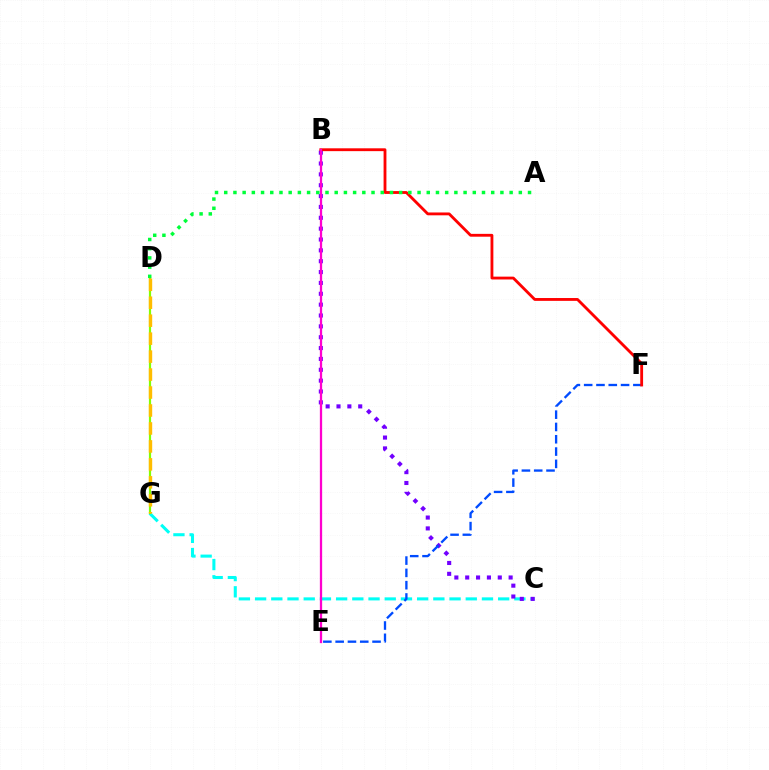{('C', 'G'): [{'color': '#00fff6', 'line_style': 'dashed', 'thickness': 2.2}], ('D', 'G'): [{'color': '#84ff00', 'line_style': 'solid', 'thickness': 1.58}, {'color': '#ffbd00', 'line_style': 'dashed', 'thickness': 2.44}], ('B', 'C'): [{'color': '#7200ff', 'line_style': 'dotted', 'thickness': 2.95}], ('E', 'F'): [{'color': '#004bff', 'line_style': 'dashed', 'thickness': 1.67}], ('B', 'F'): [{'color': '#ff0000', 'line_style': 'solid', 'thickness': 2.04}], ('B', 'E'): [{'color': '#ff00cf', 'line_style': 'solid', 'thickness': 1.64}], ('A', 'D'): [{'color': '#00ff39', 'line_style': 'dotted', 'thickness': 2.5}]}